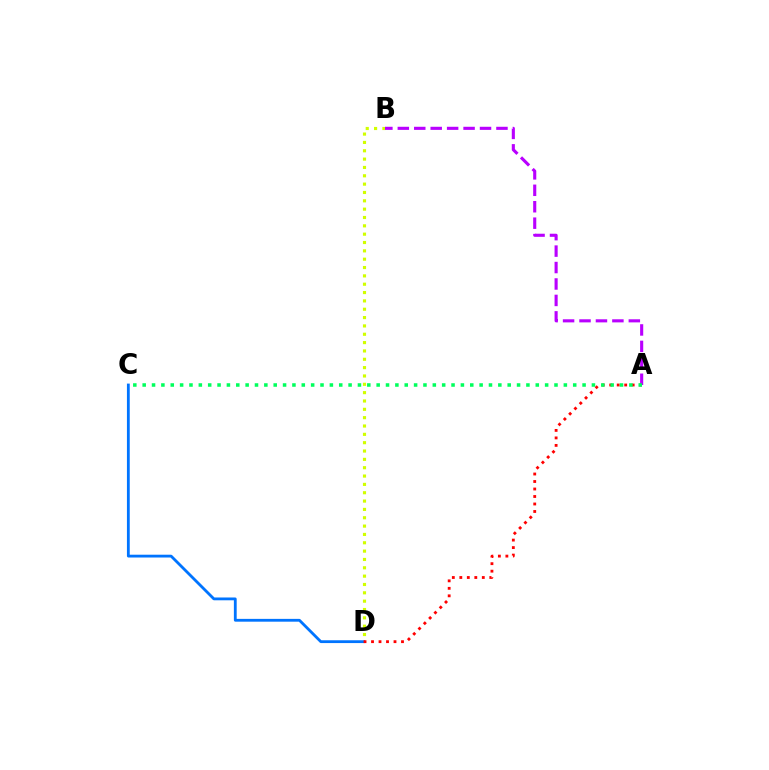{('B', 'D'): [{'color': '#d1ff00', 'line_style': 'dotted', 'thickness': 2.27}], ('C', 'D'): [{'color': '#0074ff', 'line_style': 'solid', 'thickness': 2.02}], ('A', 'D'): [{'color': '#ff0000', 'line_style': 'dotted', 'thickness': 2.04}], ('A', 'B'): [{'color': '#b900ff', 'line_style': 'dashed', 'thickness': 2.23}], ('A', 'C'): [{'color': '#00ff5c', 'line_style': 'dotted', 'thickness': 2.54}]}